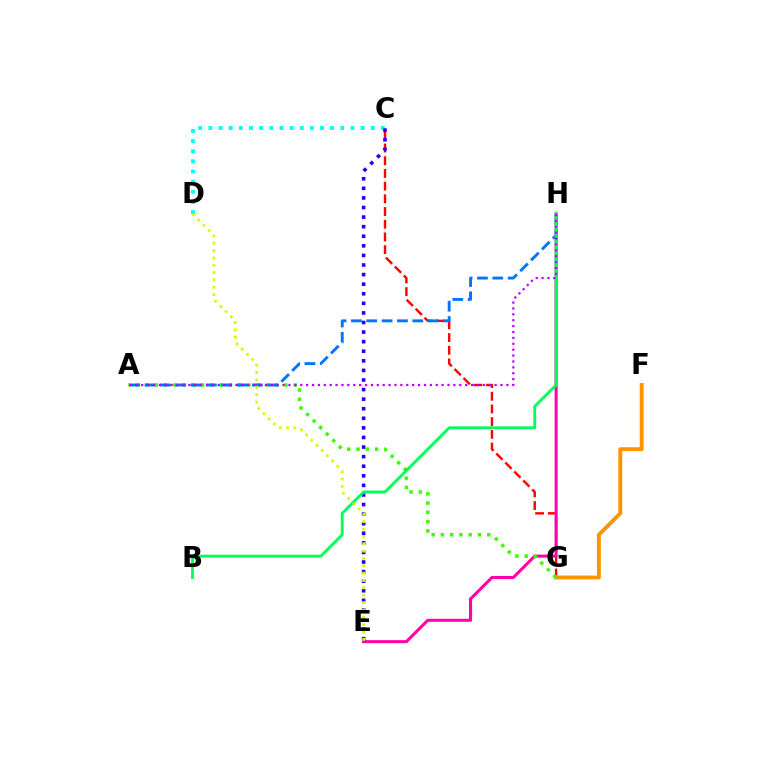{('C', 'D'): [{'color': '#00fff6', 'line_style': 'dotted', 'thickness': 2.76}], ('C', 'G'): [{'color': '#ff0000', 'line_style': 'dashed', 'thickness': 1.73}], ('E', 'H'): [{'color': '#ff00ac', 'line_style': 'solid', 'thickness': 2.2}], ('F', 'G'): [{'color': '#ff9400', 'line_style': 'solid', 'thickness': 2.79}], ('A', 'G'): [{'color': '#3dff00', 'line_style': 'dotted', 'thickness': 2.52}], ('C', 'E'): [{'color': '#2500ff', 'line_style': 'dotted', 'thickness': 2.6}], ('A', 'H'): [{'color': '#0074ff', 'line_style': 'dashed', 'thickness': 2.08}, {'color': '#b900ff', 'line_style': 'dotted', 'thickness': 1.6}], ('B', 'H'): [{'color': '#00ff5c', 'line_style': 'solid', 'thickness': 2.06}], ('D', 'E'): [{'color': '#d1ff00', 'line_style': 'dotted', 'thickness': 2.0}]}